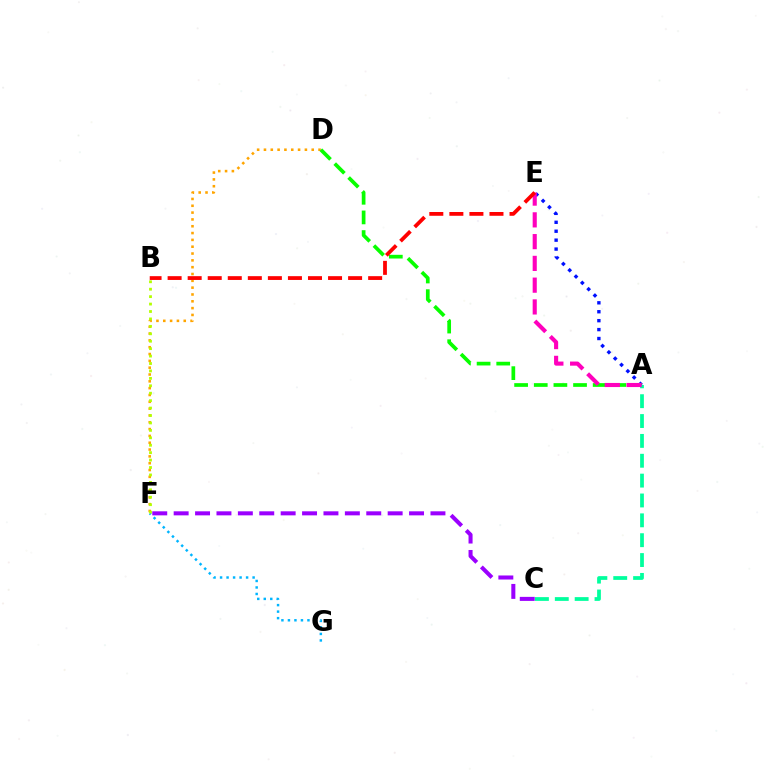{('A', 'E'): [{'color': '#0010ff', 'line_style': 'dotted', 'thickness': 2.43}, {'color': '#ff00bd', 'line_style': 'dashed', 'thickness': 2.96}], ('D', 'F'): [{'color': '#ffa500', 'line_style': 'dotted', 'thickness': 1.85}], ('F', 'G'): [{'color': '#00b5ff', 'line_style': 'dotted', 'thickness': 1.77}], ('B', 'F'): [{'color': '#b3ff00', 'line_style': 'dotted', 'thickness': 2.02}], ('A', 'D'): [{'color': '#08ff00', 'line_style': 'dashed', 'thickness': 2.67}], ('A', 'C'): [{'color': '#00ff9d', 'line_style': 'dashed', 'thickness': 2.7}], ('B', 'E'): [{'color': '#ff0000', 'line_style': 'dashed', 'thickness': 2.72}], ('C', 'F'): [{'color': '#9b00ff', 'line_style': 'dashed', 'thickness': 2.91}]}